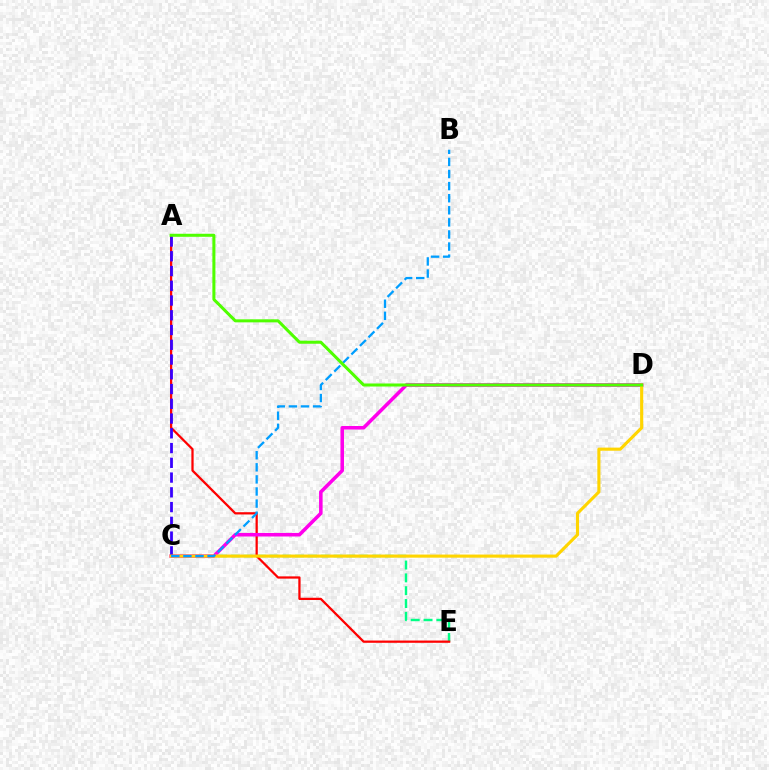{('C', 'E'): [{'color': '#00ff86', 'line_style': 'dashed', 'thickness': 1.74}], ('A', 'E'): [{'color': '#ff0000', 'line_style': 'solid', 'thickness': 1.62}], ('C', 'D'): [{'color': '#ff00ed', 'line_style': 'solid', 'thickness': 2.55}, {'color': '#ffd500', 'line_style': 'solid', 'thickness': 2.24}], ('A', 'C'): [{'color': '#3700ff', 'line_style': 'dashed', 'thickness': 2.0}], ('B', 'C'): [{'color': '#009eff', 'line_style': 'dashed', 'thickness': 1.64}], ('A', 'D'): [{'color': '#4fff00', 'line_style': 'solid', 'thickness': 2.18}]}